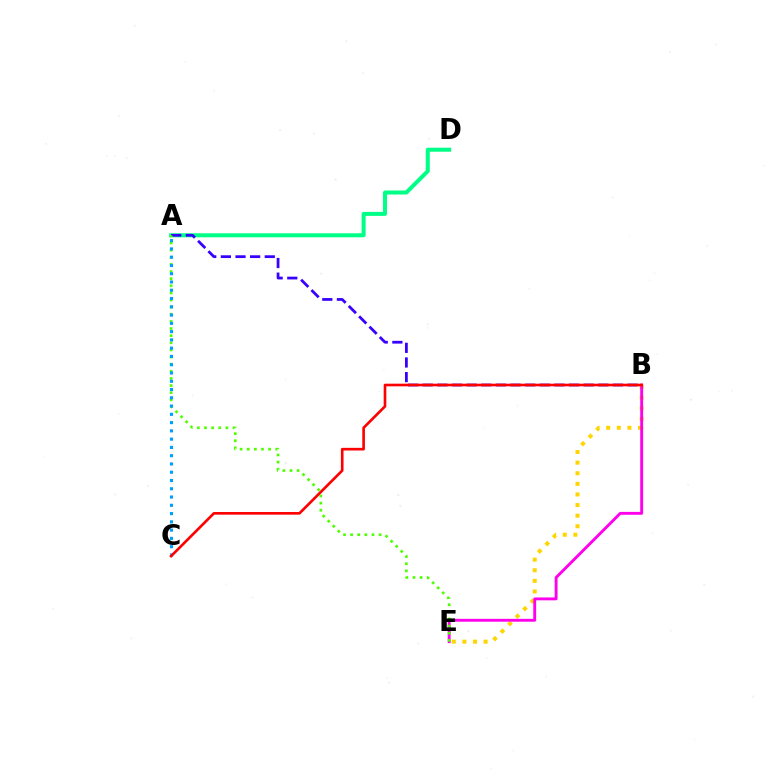{('A', 'D'): [{'color': '#00ff86', 'line_style': 'solid', 'thickness': 2.89}], ('B', 'E'): [{'color': '#ffd500', 'line_style': 'dotted', 'thickness': 2.88}, {'color': '#ff00ed', 'line_style': 'solid', 'thickness': 2.07}], ('A', 'B'): [{'color': '#3700ff', 'line_style': 'dashed', 'thickness': 1.99}], ('A', 'E'): [{'color': '#4fff00', 'line_style': 'dotted', 'thickness': 1.94}], ('A', 'C'): [{'color': '#009eff', 'line_style': 'dotted', 'thickness': 2.25}], ('B', 'C'): [{'color': '#ff0000', 'line_style': 'solid', 'thickness': 1.9}]}